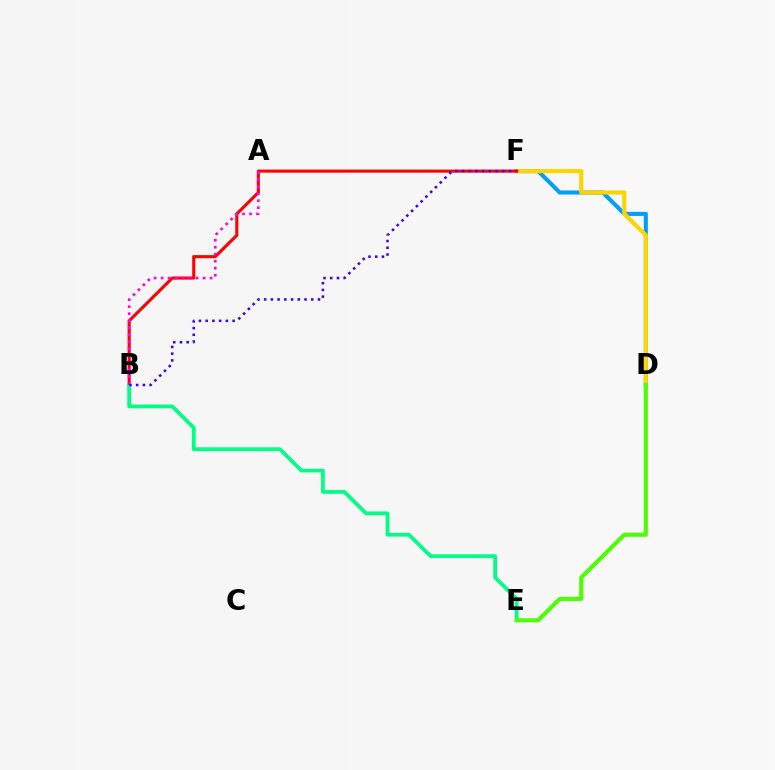{('D', 'F'): [{'color': '#009eff', 'line_style': 'solid', 'thickness': 2.93}, {'color': '#ffd500', 'line_style': 'solid', 'thickness': 2.95}], ('B', 'F'): [{'color': '#ff0000', 'line_style': 'solid', 'thickness': 2.22}, {'color': '#3700ff', 'line_style': 'dotted', 'thickness': 1.83}], ('B', 'E'): [{'color': '#00ff86', 'line_style': 'solid', 'thickness': 2.7}], ('A', 'B'): [{'color': '#ff00ed', 'line_style': 'dotted', 'thickness': 1.9}], ('D', 'E'): [{'color': '#4fff00', 'line_style': 'solid', 'thickness': 2.97}]}